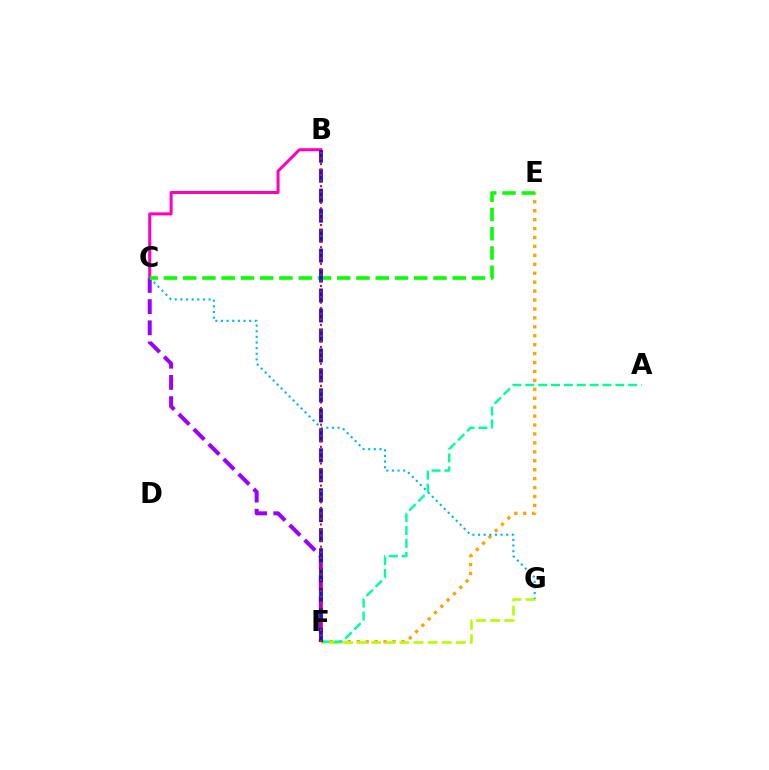{('E', 'F'): [{'color': '#ffa500', 'line_style': 'dotted', 'thickness': 2.43}], ('B', 'C'): [{'color': '#ff00bd', 'line_style': 'solid', 'thickness': 2.18}], ('F', 'G'): [{'color': '#b3ff00', 'line_style': 'dashed', 'thickness': 1.91}], ('C', 'F'): [{'color': '#9b00ff', 'line_style': 'dashed', 'thickness': 2.87}], ('C', 'G'): [{'color': '#00b5ff', 'line_style': 'dotted', 'thickness': 1.53}], ('C', 'E'): [{'color': '#08ff00', 'line_style': 'dashed', 'thickness': 2.62}], ('A', 'F'): [{'color': '#00ff9d', 'line_style': 'dashed', 'thickness': 1.75}], ('B', 'F'): [{'color': '#0010ff', 'line_style': 'dashed', 'thickness': 2.71}, {'color': '#ff0000', 'line_style': 'dotted', 'thickness': 1.51}]}